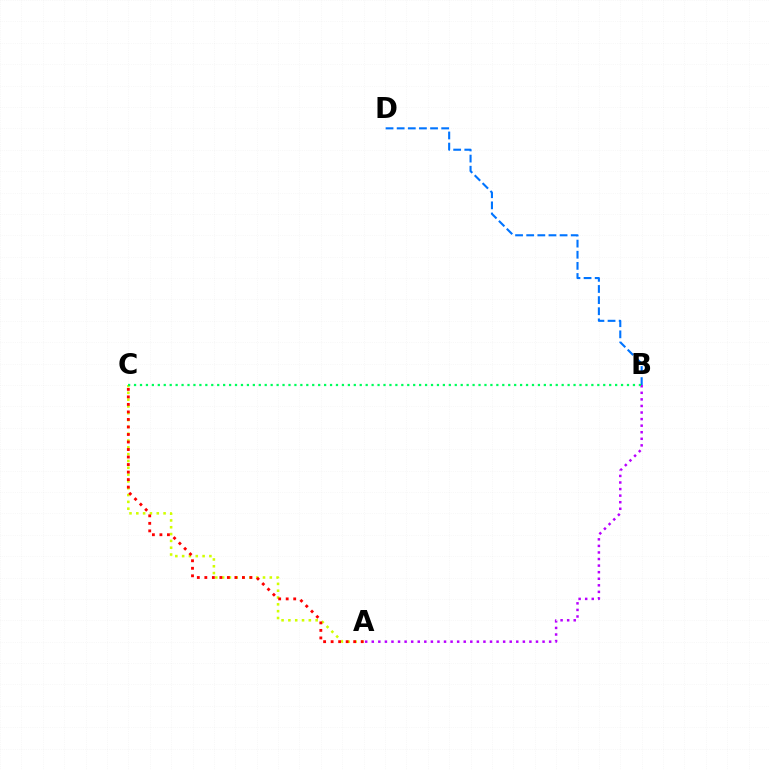{('A', 'C'): [{'color': '#d1ff00', 'line_style': 'dotted', 'thickness': 1.85}, {'color': '#ff0000', 'line_style': 'dotted', 'thickness': 2.04}], ('B', 'D'): [{'color': '#0074ff', 'line_style': 'dashed', 'thickness': 1.51}], ('A', 'B'): [{'color': '#b900ff', 'line_style': 'dotted', 'thickness': 1.78}], ('B', 'C'): [{'color': '#00ff5c', 'line_style': 'dotted', 'thickness': 1.61}]}